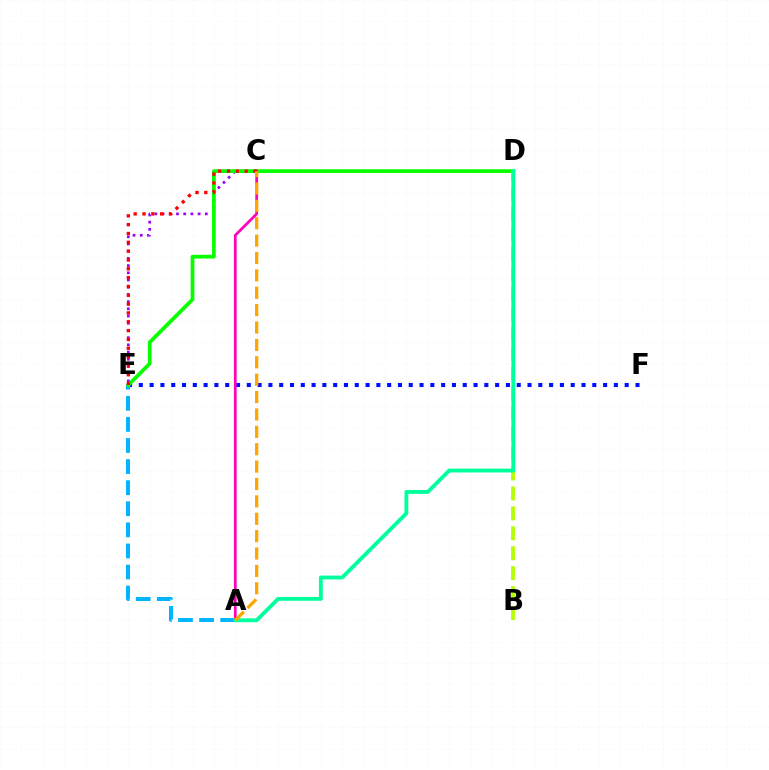{('E', 'F'): [{'color': '#0010ff', 'line_style': 'dotted', 'thickness': 2.93}], ('C', 'E'): [{'color': '#9b00ff', 'line_style': 'dotted', 'thickness': 1.96}, {'color': '#ff0000', 'line_style': 'dotted', 'thickness': 2.4}], ('A', 'E'): [{'color': '#00b5ff', 'line_style': 'dashed', 'thickness': 2.86}], ('D', 'E'): [{'color': '#08ff00', 'line_style': 'solid', 'thickness': 2.69}], ('B', 'D'): [{'color': '#b3ff00', 'line_style': 'dashed', 'thickness': 2.71}], ('A', 'C'): [{'color': '#ff00bd', 'line_style': 'solid', 'thickness': 1.97}, {'color': '#ffa500', 'line_style': 'dashed', 'thickness': 2.36}], ('A', 'D'): [{'color': '#00ff9d', 'line_style': 'solid', 'thickness': 2.77}]}